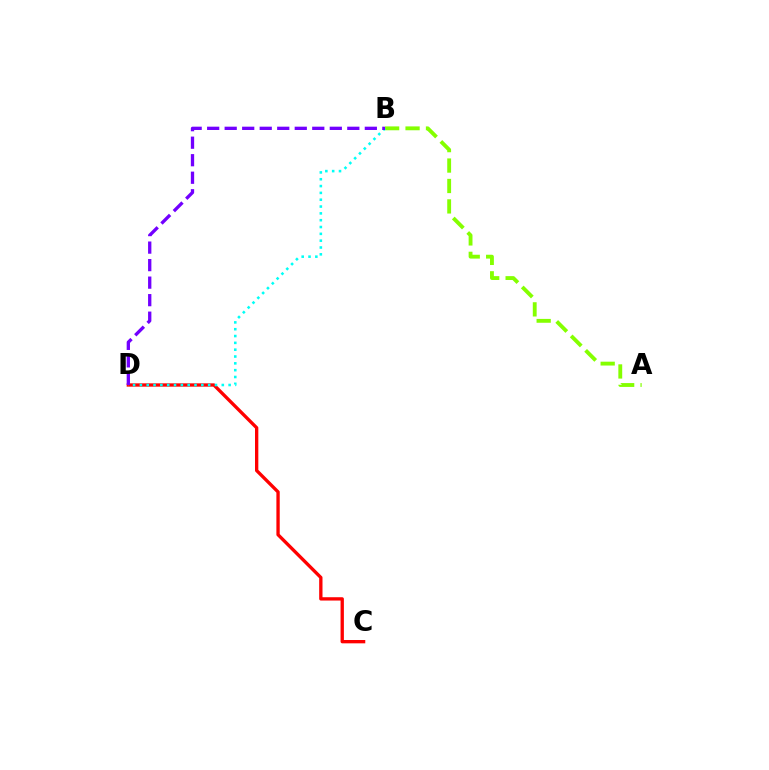{('C', 'D'): [{'color': '#ff0000', 'line_style': 'solid', 'thickness': 2.4}], ('A', 'B'): [{'color': '#84ff00', 'line_style': 'dashed', 'thickness': 2.78}], ('B', 'D'): [{'color': '#00fff6', 'line_style': 'dotted', 'thickness': 1.85}, {'color': '#7200ff', 'line_style': 'dashed', 'thickness': 2.38}]}